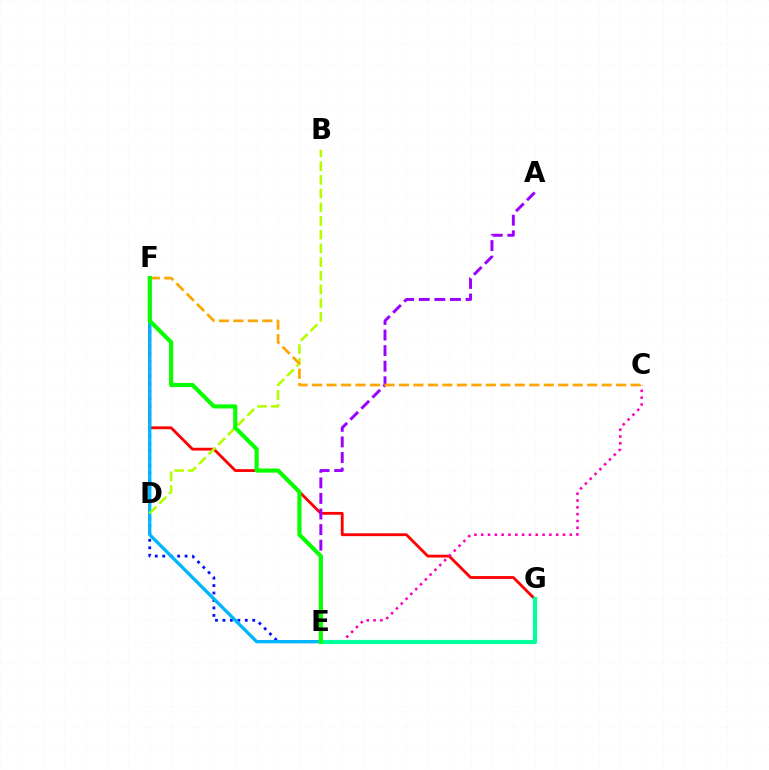{('F', 'G'): [{'color': '#ff0000', 'line_style': 'solid', 'thickness': 2.03}], ('E', 'F'): [{'color': '#0010ff', 'line_style': 'dotted', 'thickness': 2.03}, {'color': '#00b5ff', 'line_style': 'solid', 'thickness': 2.38}, {'color': '#08ff00', 'line_style': 'solid', 'thickness': 2.97}], ('C', 'E'): [{'color': '#ff00bd', 'line_style': 'dotted', 'thickness': 1.85}], ('E', 'G'): [{'color': '#00ff9d', 'line_style': 'solid', 'thickness': 2.99}], ('A', 'E'): [{'color': '#9b00ff', 'line_style': 'dashed', 'thickness': 2.12}], ('B', 'D'): [{'color': '#b3ff00', 'line_style': 'dashed', 'thickness': 1.86}], ('C', 'F'): [{'color': '#ffa500', 'line_style': 'dashed', 'thickness': 1.97}]}